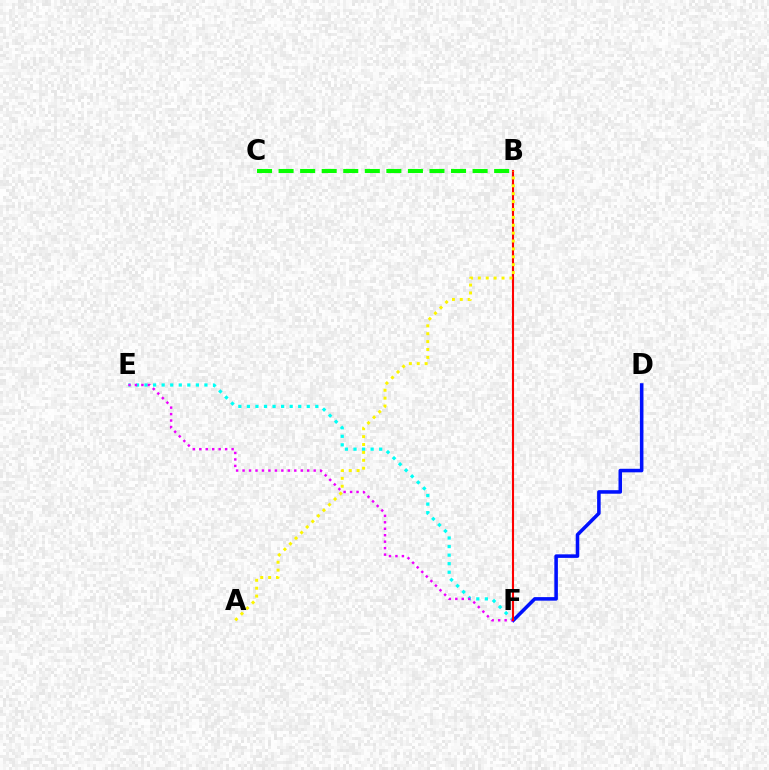{('B', 'C'): [{'color': '#08ff00', 'line_style': 'dashed', 'thickness': 2.93}], ('D', 'F'): [{'color': '#0010ff', 'line_style': 'solid', 'thickness': 2.55}], ('E', 'F'): [{'color': '#00fff6', 'line_style': 'dotted', 'thickness': 2.32}, {'color': '#ee00ff', 'line_style': 'dotted', 'thickness': 1.76}], ('B', 'F'): [{'color': '#ff0000', 'line_style': 'solid', 'thickness': 1.51}], ('A', 'B'): [{'color': '#fcf500', 'line_style': 'dotted', 'thickness': 2.14}]}